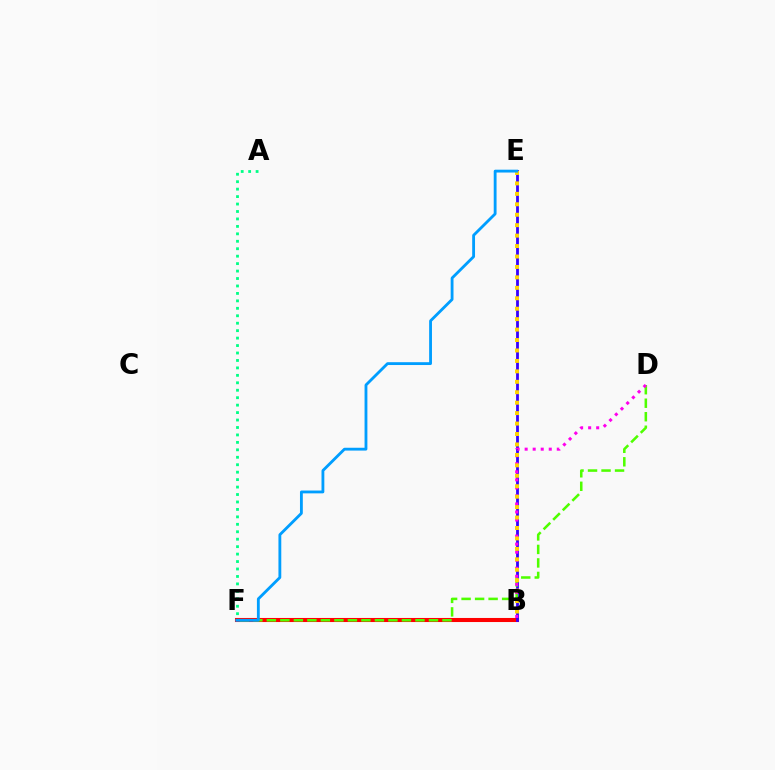{('B', 'F'): [{'color': '#ff0000', 'line_style': 'solid', 'thickness': 2.93}], ('B', 'E'): [{'color': '#3700ff', 'line_style': 'solid', 'thickness': 2.02}, {'color': '#ffd500', 'line_style': 'dotted', 'thickness': 2.84}], ('A', 'F'): [{'color': '#00ff86', 'line_style': 'dotted', 'thickness': 2.02}], ('D', 'F'): [{'color': '#4fff00', 'line_style': 'dashed', 'thickness': 1.84}], ('B', 'D'): [{'color': '#ff00ed', 'line_style': 'dotted', 'thickness': 2.18}], ('E', 'F'): [{'color': '#009eff', 'line_style': 'solid', 'thickness': 2.04}]}